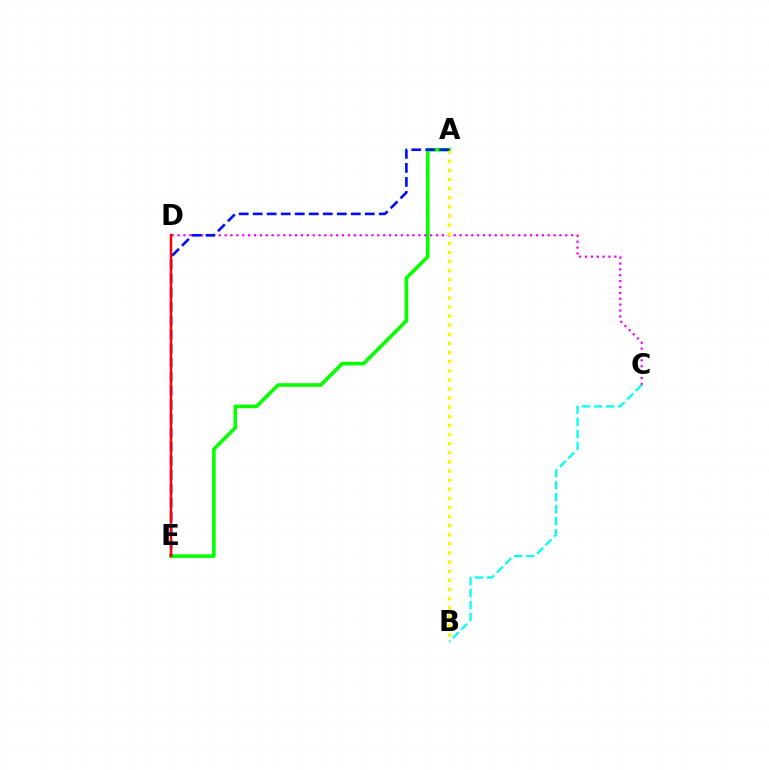{('A', 'E'): [{'color': '#08ff00', 'line_style': 'solid', 'thickness': 2.61}, {'color': '#0010ff', 'line_style': 'dashed', 'thickness': 1.9}], ('C', 'D'): [{'color': '#ee00ff', 'line_style': 'dotted', 'thickness': 1.6}], ('A', 'B'): [{'color': '#fcf500', 'line_style': 'dotted', 'thickness': 2.47}], ('D', 'E'): [{'color': '#ff0000', 'line_style': 'solid', 'thickness': 1.77}], ('B', 'C'): [{'color': '#00fff6', 'line_style': 'dashed', 'thickness': 1.63}]}